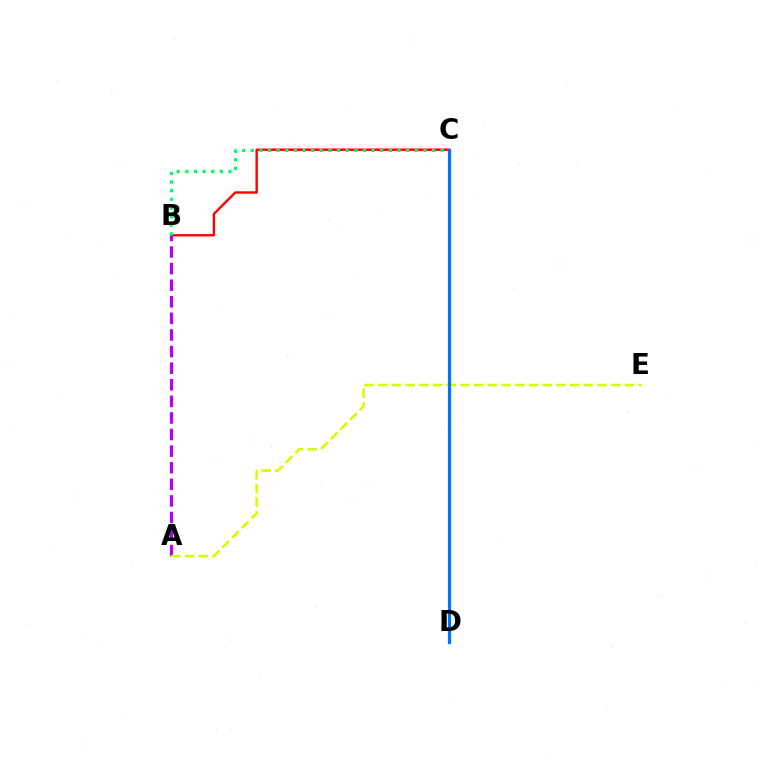{('B', 'C'): [{'color': '#ff0000', 'line_style': 'solid', 'thickness': 1.73}, {'color': '#00ff5c', 'line_style': 'dotted', 'thickness': 2.35}], ('A', 'B'): [{'color': '#b900ff', 'line_style': 'dashed', 'thickness': 2.25}], ('A', 'E'): [{'color': '#d1ff00', 'line_style': 'dashed', 'thickness': 1.86}], ('C', 'D'): [{'color': '#0074ff', 'line_style': 'solid', 'thickness': 2.29}]}